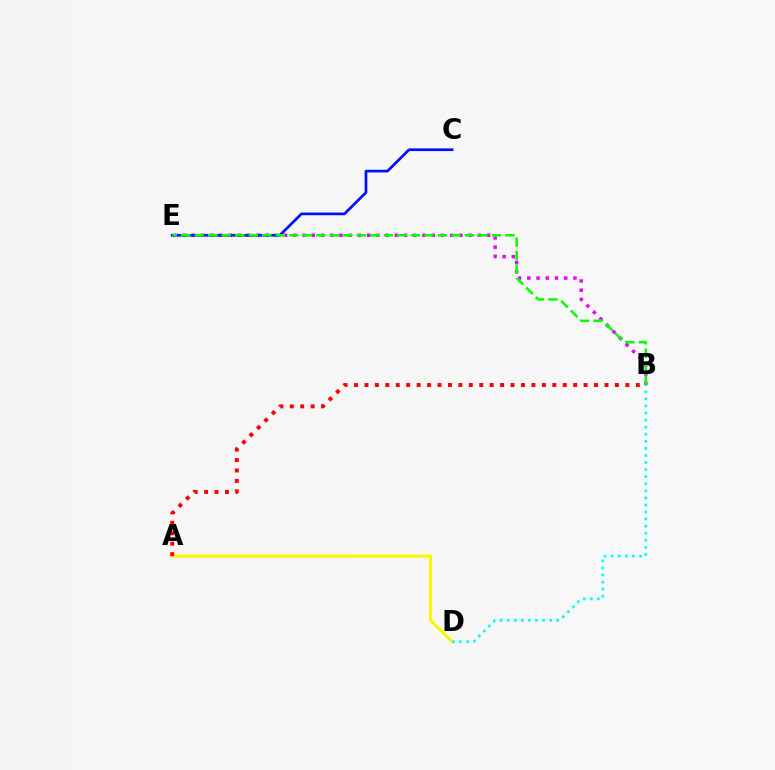{('B', 'E'): [{'color': '#ee00ff', 'line_style': 'dotted', 'thickness': 2.51}, {'color': '#08ff00', 'line_style': 'dashed', 'thickness': 1.84}], ('A', 'D'): [{'color': '#fcf500', 'line_style': 'solid', 'thickness': 2.24}], ('C', 'E'): [{'color': '#0010ff', 'line_style': 'solid', 'thickness': 1.96}], ('B', 'D'): [{'color': '#00fff6', 'line_style': 'dotted', 'thickness': 1.92}], ('A', 'B'): [{'color': '#ff0000', 'line_style': 'dotted', 'thickness': 2.84}]}